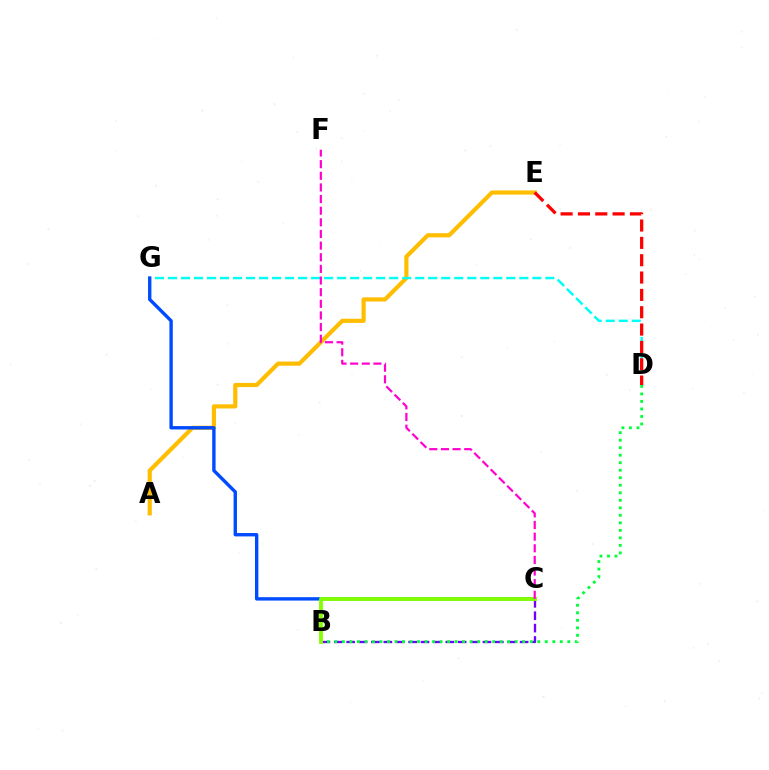{('A', 'E'): [{'color': '#ffbd00', 'line_style': 'solid', 'thickness': 3.0}], ('D', 'G'): [{'color': '#00fff6', 'line_style': 'dashed', 'thickness': 1.77}], ('B', 'C'): [{'color': '#7200ff', 'line_style': 'dashed', 'thickness': 1.68}, {'color': '#84ff00', 'line_style': 'solid', 'thickness': 2.77}], ('C', 'G'): [{'color': '#004bff', 'line_style': 'solid', 'thickness': 2.43}], ('B', 'D'): [{'color': '#00ff39', 'line_style': 'dotted', 'thickness': 2.04}], ('C', 'F'): [{'color': '#ff00cf', 'line_style': 'dashed', 'thickness': 1.58}], ('D', 'E'): [{'color': '#ff0000', 'line_style': 'dashed', 'thickness': 2.36}]}